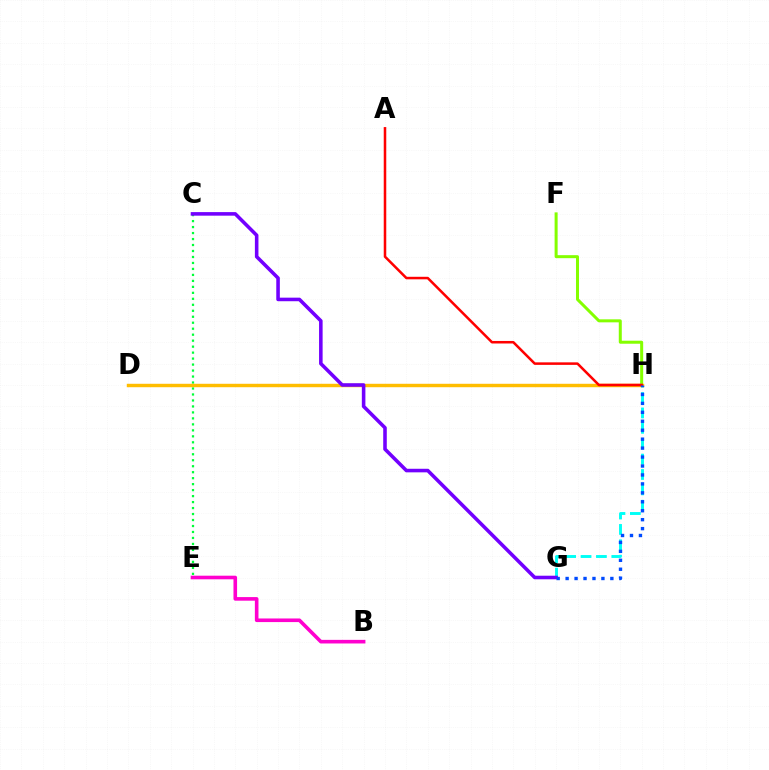{('B', 'E'): [{'color': '#ff00cf', 'line_style': 'solid', 'thickness': 2.6}], ('F', 'H'): [{'color': '#84ff00', 'line_style': 'solid', 'thickness': 2.17}], ('C', 'E'): [{'color': '#00ff39', 'line_style': 'dotted', 'thickness': 1.62}], ('G', 'H'): [{'color': '#00fff6', 'line_style': 'dashed', 'thickness': 2.09}, {'color': '#004bff', 'line_style': 'dotted', 'thickness': 2.43}], ('D', 'H'): [{'color': '#ffbd00', 'line_style': 'solid', 'thickness': 2.47}], ('C', 'G'): [{'color': '#7200ff', 'line_style': 'solid', 'thickness': 2.57}], ('A', 'H'): [{'color': '#ff0000', 'line_style': 'solid', 'thickness': 1.82}]}